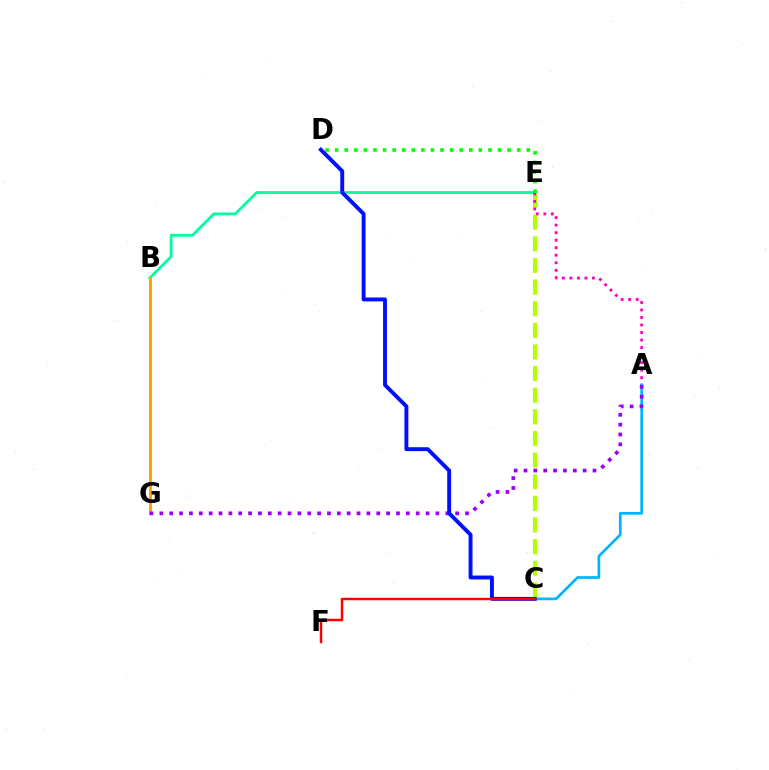{('B', 'E'): [{'color': '#00ff9d', 'line_style': 'solid', 'thickness': 2.01}], ('C', 'E'): [{'color': '#b3ff00', 'line_style': 'dashed', 'thickness': 2.94}], ('B', 'G'): [{'color': '#ffa500', 'line_style': 'solid', 'thickness': 2.14}], ('A', 'E'): [{'color': '#ff00bd', 'line_style': 'dotted', 'thickness': 2.04}], ('A', 'C'): [{'color': '#00b5ff', 'line_style': 'solid', 'thickness': 1.94}], ('D', 'E'): [{'color': '#08ff00', 'line_style': 'dotted', 'thickness': 2.6}], ('A', 'G'): [{'color': '#9b00ff', 'line_style': 'dotted', 'thickness': 2.68}], ('C', 'D'): [{'color': '#0010ff', 'line_style': 'solid', 'thickness': 2.81}], ('C', 'F'): [{'color': '#ff0000', 'line_style': 'solid', 'thickness': 1.79}]}